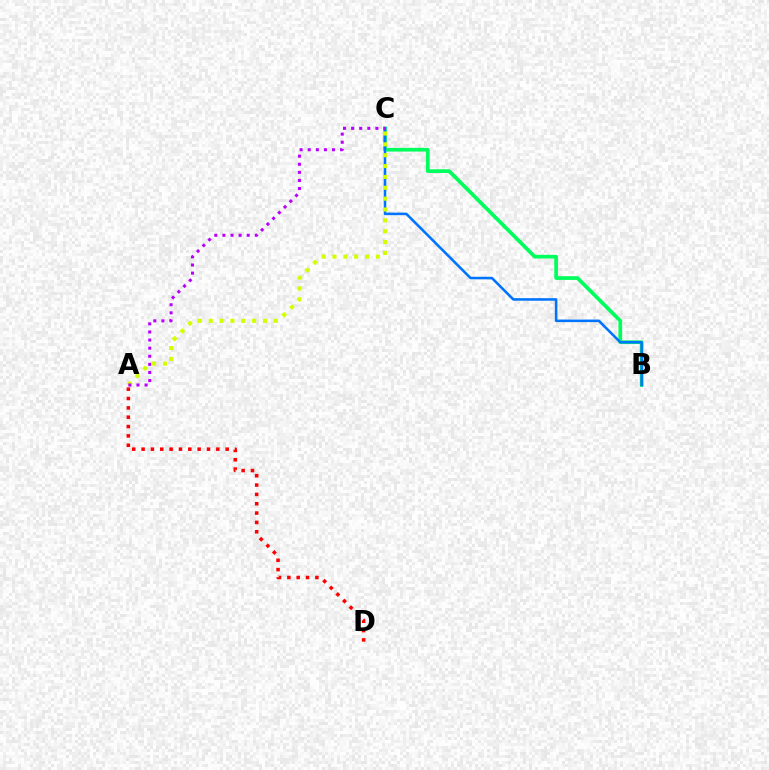{('B', 'C'): [{'color': '#00ff5c', 'line_style': 'solid', 'thickness': 2.67}, {'color': '#0074ff', 'line_style': 'solid', 'thickness': 1.84}], ('A', 'D'): [{'color': '#ff0000', 'line_style': 'dotted', 'thickness': 2.54}], ('A', 'C'): [{'color': '#d1ff00', 'line_style': 'dotted', 'thickness': 2.95}, {'color': '#b900ff', 'line_style': 'dotted', 'thickness': 2.2}]}